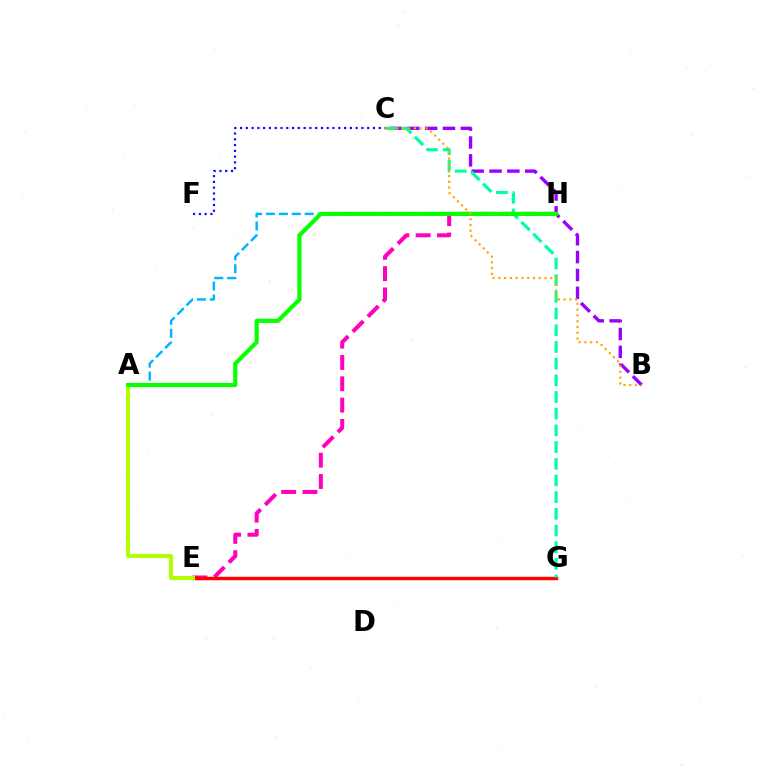{('E', 'H'): [{'color': '#ff00bd', 'line_style': 'dashed', 'thickness': 2.9}], ('B', 'C'): [{'color': '#9b00ff', 'line_style': 'dashed', 'thickness': 2.43}, {'color': '#ffa500', 'line_style': 'dotted', 'thickness': 1.57}], ('E', 'G'): [{'color': '#ff0000', 'line_style': 'solid', 'thickness': 2.48}], ('C', 'G'): [{'color': '#00ff9d', 'line_style': 'dashed', 'thickness': 2.27}], ('A', 'H'): [{'color': '#00b5ff', 'line_style': 'dashed', 'thickness': 1.75}, {'color': '#08ff00', 'line_style': 'solid', 'thickness': 2.99}], ('A', 'E'): [{'color': '#b3ff00', 'line_style': 'solid', 'thickness': 2.91}], ('C', 'F'): [{'color': '#0010ff', 'line_style': 'dotted', 'thickness': 1.57}]}